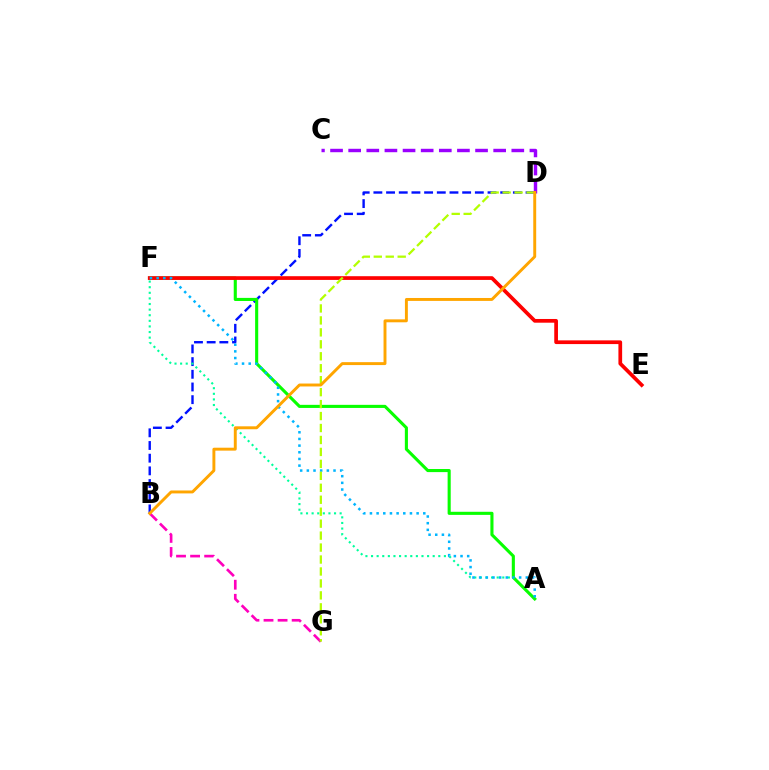{('B', 'D'): [{'color': '#0010ff', 'line_style': 'dashed', 'thickness': 1.72}, {'color': '#ffa500', 'line_style': 'solid', 'thickness': 2.11}], ('B', 'G'): [{'color': '#ff00bd', 'line_style': 'dashed', 'thickness': 1.91}], ('A', 'F'): [{'color': '#00ff9d', 'line_style': 'dotted', 'thickness': 1.52}, {'color': '#08ff00', 'line_style': 'solid', 'thickness': 2.23}, {'color': '#00b5ff', 'line_style': 'dotted', 'thickness': 1.81}], ('C', 'D'): [{'color': '#9b00ff', 'line_style': 'dashed', 'thickness': 2.46}], ('E', 'F'): [{'color': '#ff0000', 'line_style': 'solid', 'thickness': 2.68}], ('D', 'G'): [{'color': '#b3ff00', 'line_style': 'dashed', 'thickness': 1.62}]}